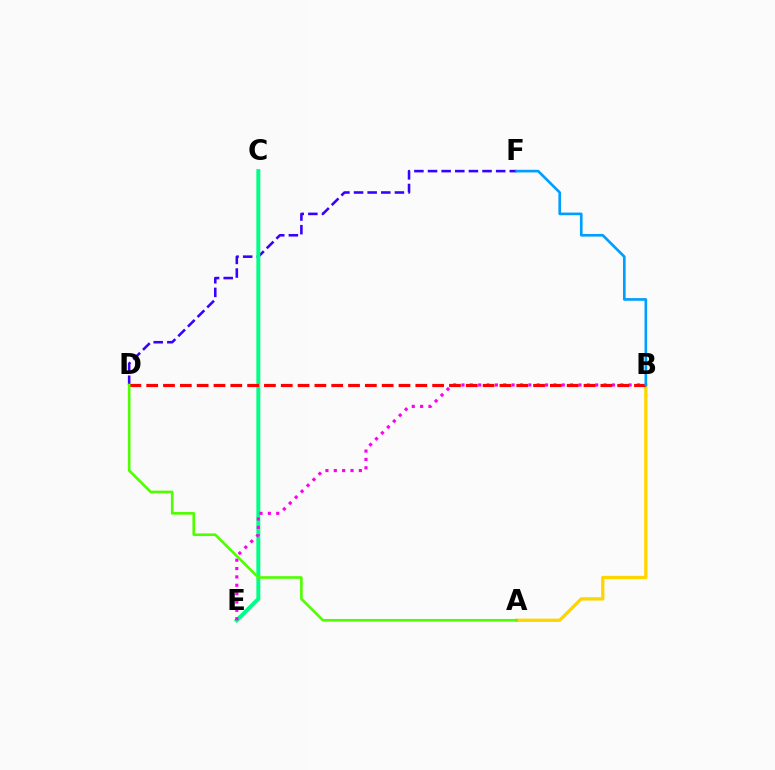{('D', 'F'): [{'color': '#3700ff', 'line_style': 'dashed', 'thickness': 1.85}], ('C', 'E'): [{'color': '#00ff86', 'line_style': 'solid', 'thickness': 2.84}], ('A', 'B'): [{'color': '#ffd500', 'line_style': 'solid', 'thickness': 2.37}], ('B', 'E'): [{'color': '#ff00ed', 'line_style': 'dotted', 'thickness': 2.27}], ('B', 'D'): [{'color': '#ff0000', 'line_style': 'dashed', 'thickness': 2.28}], ('B', 'F'): [{'color': '#009eff', 'line_style': 'solid', 'thickness': 1.91}], ('A', 'D'): [{'color': '#4fff00', 'line_style': 'solid', 'thickness': 1.89}]}